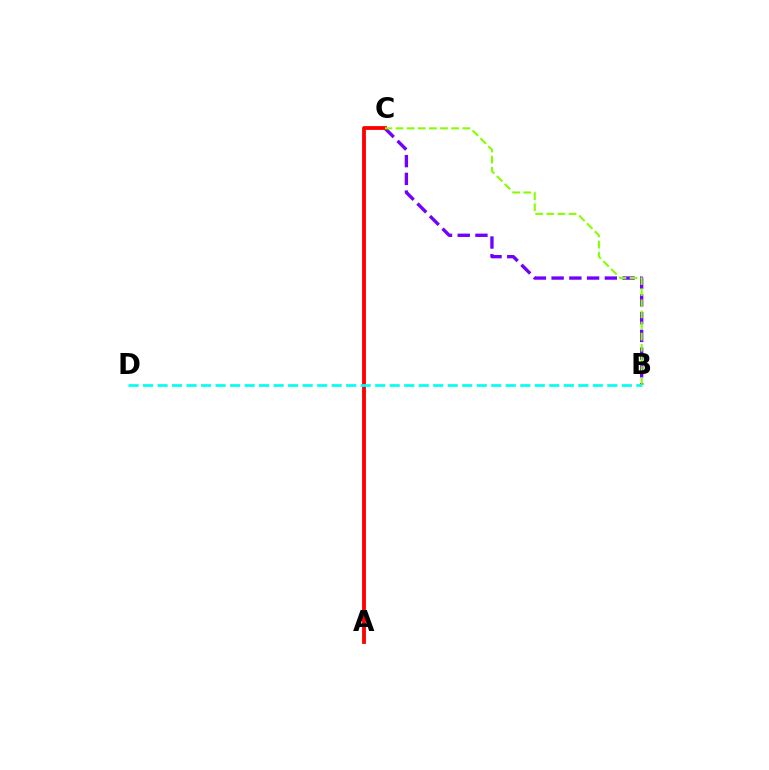{('B', 'C'): [{'color': '#7200ff', 'line_style': 'dashed', 'thickness': 2.41}, {'color': '#84ff00', 'line_style': 'dashed', 'thickness': 1.51}], ('A', 'C'): [{'color': '#ff0000', 'line_style': 'solid', 'thickness': 2.74}], ('B', 'D'): [{'color': '#00fff6', 'line_style': 'dashed', 'thickness': 1.97}]}